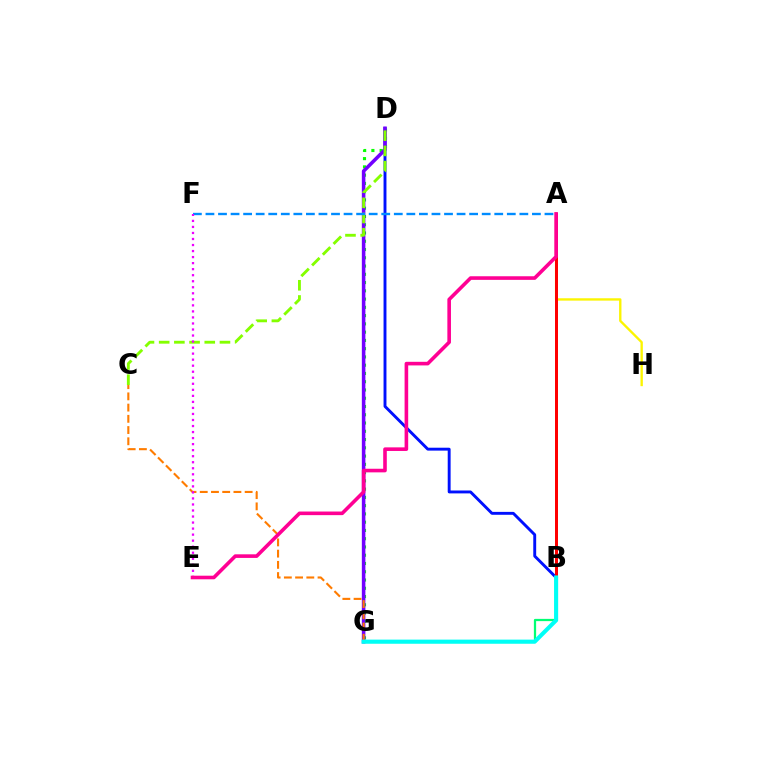{('B', 'G'): [{'color': '#00ff74', 'line_style': 'solid', 'thickness': 1.62}, {'color': '#00fff6', 'line_style': 'solid', 'thickness': 2.95}], ('B', 'D'): [{'color': '#0010ff', 'line_style': 'solid', 'thickness': 2.09}], ('A', 'H'): [{'color': '#fcf500', 'line_style': 'solid', 'thickness': 1.7}], ('D', 'G'): [{'color': '#08ff00', 'line_style': 'dotted', 'thickness': 2.24}, {'color': '#7200ff', 'line_style': 'solid', 'thickness': 2.56}], ('C', 'D'): [{'color': '#84ff00', 'line_style': 'dashed', 'thickness': 2.06}], ('A', 'F'): [{'color': '#008cff', 'line_style': 'dashed', 'thickness': 1.71}], ('C', 'G'): [{'color': '#ff7c00', 'line_style': 'dashed', 'thickness': 1.52}], ('A', 'B'): [{'color': '#ff0000', 'line_style': 'solid', 'thickness': 2.15}], ('E', 'F'): [{'color': '#ee00ff', 'line_style': 'dotted', 'thickness': 1.64}], ('A', 'E'): [{'color': '#ff0094', 'line_style': 'solid', 'thickness': 2.6}]}